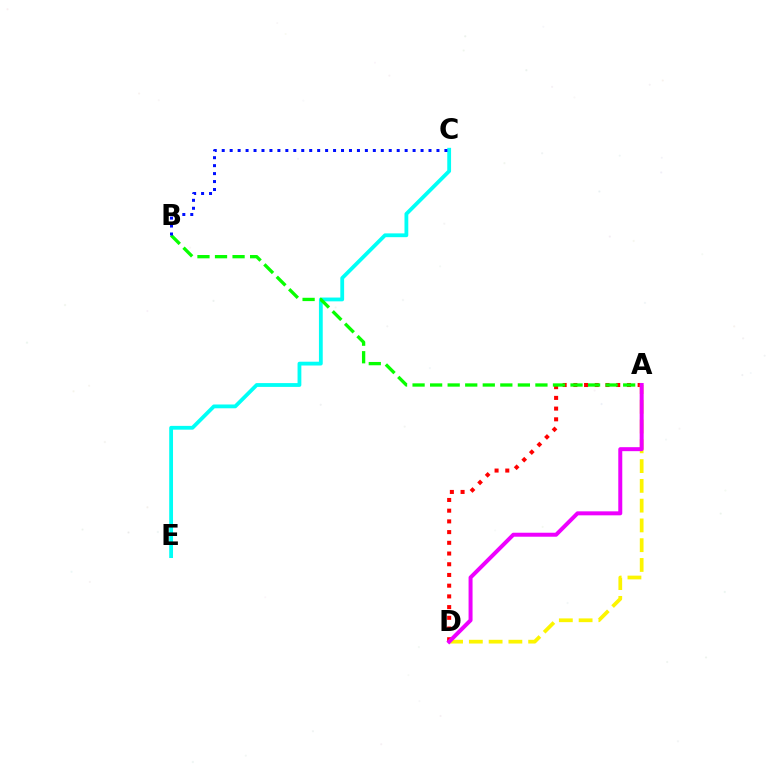{('A', 'D'): [{'color': '#ff0000', 'line_style': 'dotted', 'thickness': 2.91}, {'color': '#fcf500', 'line_style': 'dashed', 'thickness': 2.69}, {'color': '#ee00ff', 'line_style': 'solid', 'thickness': 2.87}], ('C', 'E'): [{'color': '#00fff6', 'line_style': 'solid', 'thickness': 2.74}], ('A', 'B'): [{'color': '#08ff00', 'line_style': 'dashed', 'thickness': 2.38}], ('B', 'C'): [{'color': '#0010ff', 'line_style': 'dotted', 'thickness': 2.16}]}